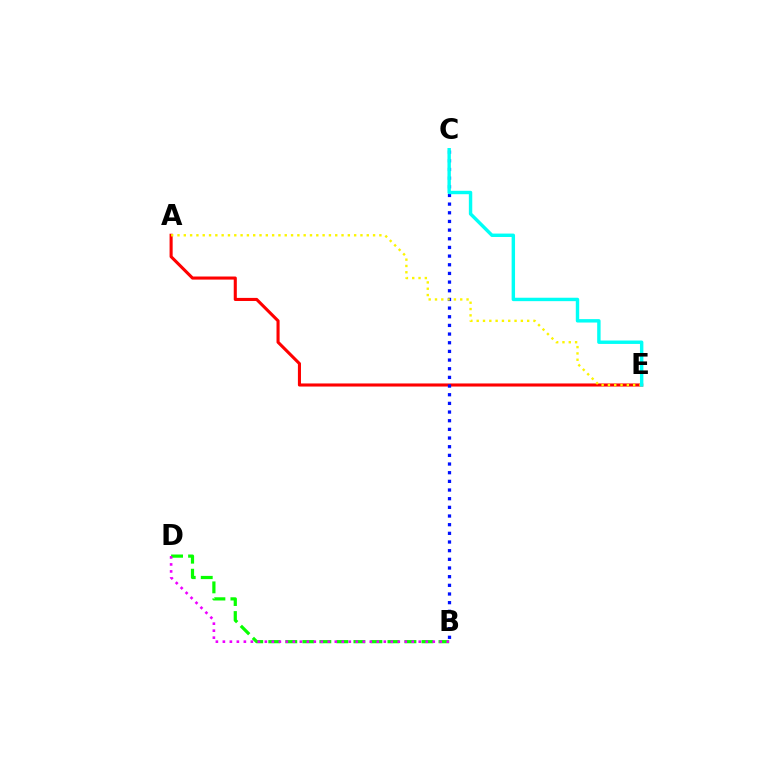{('B', 'D'): [{'color': '#08ff00', 'line_style': 'dashed', 'thickness': 2.31}, {'color': '#ee00ff', 'line_style': 'dotted', 'thickness': 1.9}], ('A', 'E'): [{'color': '#ff0000', 'line_style': 'solid', 'thickness': 2.22}, {'color': '#fcf500', 'line_style': 'dotted', 'thickness': 1.71}], ('B', 'C'): [{'color': '#0010ff', 'line_style': 'dotted', 'thickness': 2.35}], ('C', 'E'): [{'color': '#00fff6', 'line_style': 'solid', 'thickness': 2.46}]}